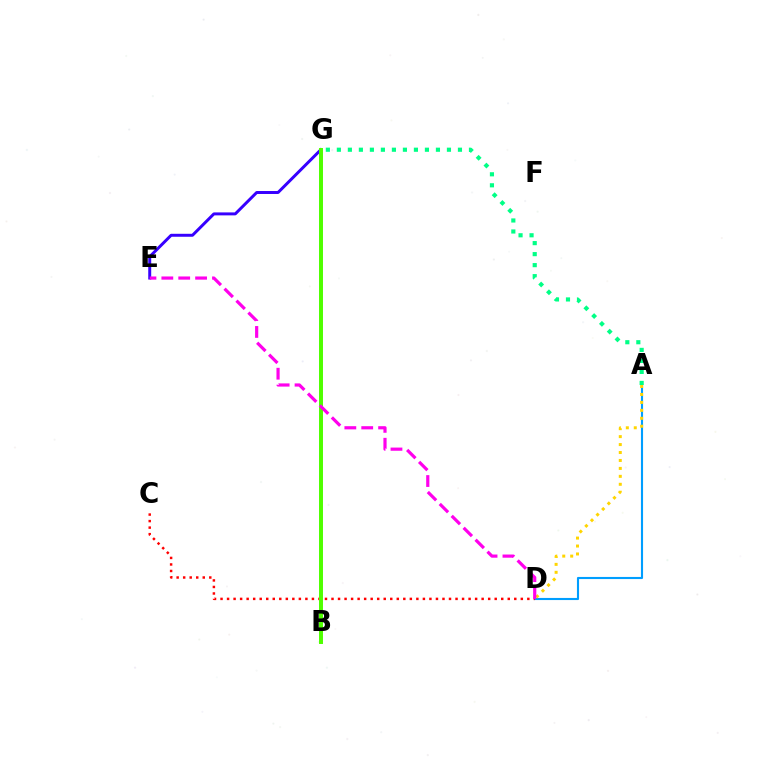{('A', 'D'): [{'color': '#009eff', 'line_style': 'solid', 'thickness': 1.52}, {'color': '#ffd500', 'line_style': 'dotted', 'thickness': 2.16}], ('E', 'G'): [{'color': '#3700ff', 'line_style': 'solid', 'thickness': 2.14}], ('C', 'D'): [{'color': '#ff0000', 'line_style': 'dotted', 'thickness': 1.77}], ('A', 'G'): [{'color': '#00ff86', 'line_style': 'dotted', 'thickness': 2.99}], ('B', 'G'): [{'color': '#4fff00', 'line_style': 'solid', 'thickness': 2.86}], ('D', 'E'): [{'color': '#ff00ed', 'line_style': 'dashed', 'thickness': 2.29}]}